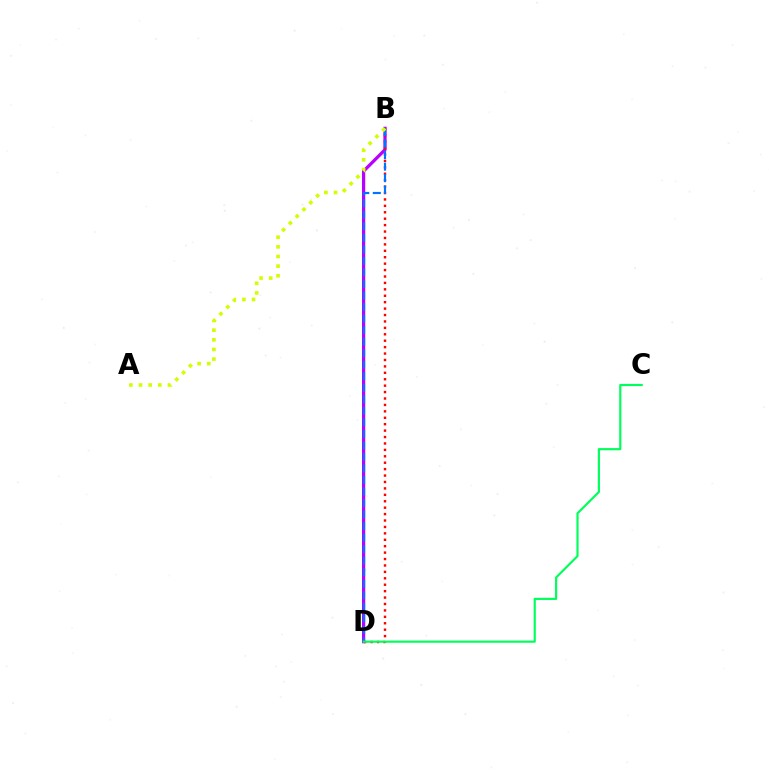{('B', 'D'): [{'color': '#b900ff', 'line_style': 'solid', 'thickness': 2.34}, {'color': '#ff0000', 'line_style': 'dotted', 'thickness': 1.74}, {'color': '#0074ff', 'line_style': 'dashed', 'thickness': 1.57}], ('C', 'D'): [{'color': '#00ff5c', 'line_style': 'solid', 'thickness': 1.56}], ('A', 'B'): [{'color': '#d1ff00', 'line_style': 'dotted', 'thickness': 2.62}]}